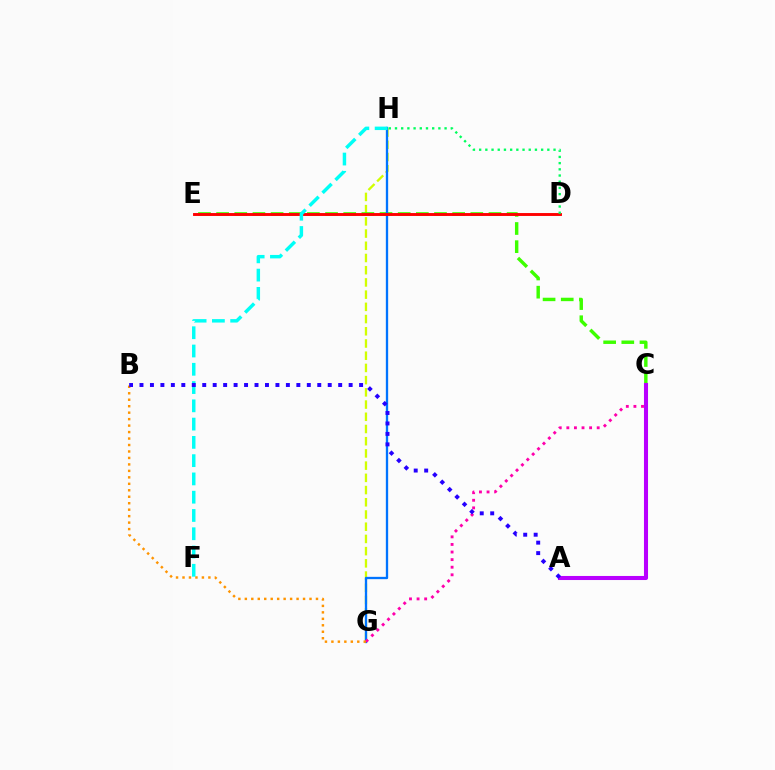{('G', 'H'): [{'color': '#d1ff00', 'line_style': 'dashed', 'thickness': 1.66}, {'color': '#0074ff', 'line_style': 'solid', 'thickness': 1.67}], ('C', 'E'): [{'color': '#3dff00', 'line_style': 'dashed', 'thickness': 2.47}], ('C', 'G'): [{'color': '#ff00ac', 'line_style': 'dotted', 'thickness': 2.06}], ('A', 'C'): [{'color': '#b900ff', 'line_style': 'solid', 'thickness': 2.93}], ('D', 'E'): [{'color': '#ff0000', 'line_style': 'solid', 'thickness': 2.09}], ('D', 'H'): [{'color': '#00ff5c', 'line_style': 'dotted', 'thickness': 1.68}], ('F', 'H'): [{'color': '#00fff6', 'line_style': 'dashed', 'thickness': 2.48}], ('B', 'G'): [{'color': '#ff9400', 'line_style': 'dotted', 'thickness': 1.76}], ('A', 'B'): [{'color': '#2500ff', 'line_style': 'dotted', 'thickness': 2.84}]}